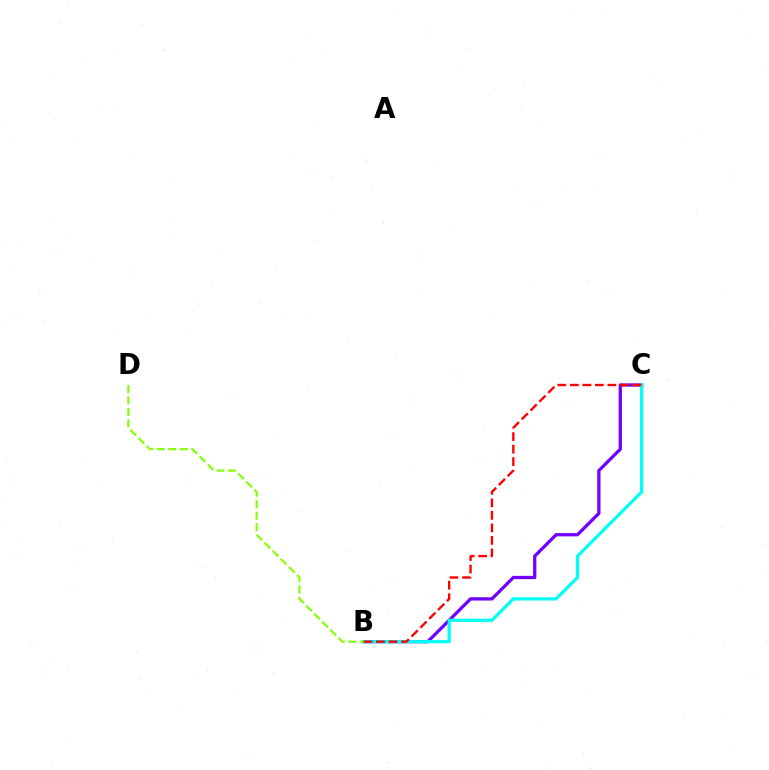{('B', 'C'): [{'color': '#7200ff', 'line_style': 'solid', 'thickness': 2.35}, {'color': '#00fff6', 'line_style': 'solid', 'thickness': 2.33}, {'color': '#ff0000', 'line_style': 'dashed', 'thickness': 1.7}], ('B', 'D'): [{'color': '#84ff00', 'line_style': 'dashed', 'thickness': 1.55}]}